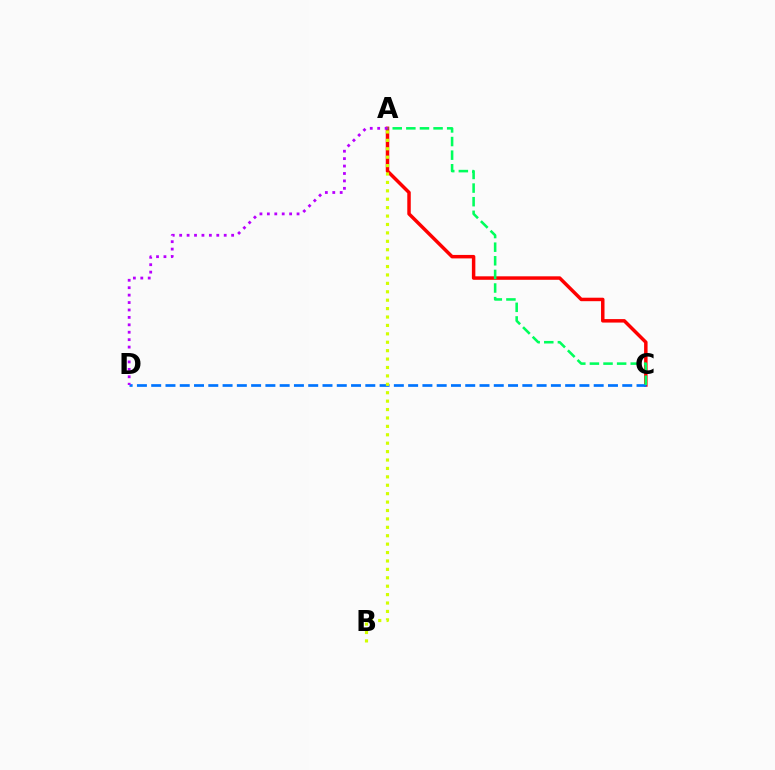{('A', 'C'): [{'color': '#ff0000', 'line_style': 'solid', 'thickness': 2.5}, {'color': '#00ff5c', 'line_style': 'dashed', 'thickness': 1.85}], ('C', 'D'): [{'color': '#0074ff', 'line_style': 'dashed', 'thickness': 1.94}], ('A', 'B'): [{'color': '#d1ff00', 'line_style': 'dotted', 'thickness': 2.29}], ('A', 'D'): [{'color': '#b900ff', 'line_style': 'dotted', 'thickness': 2.02}]}